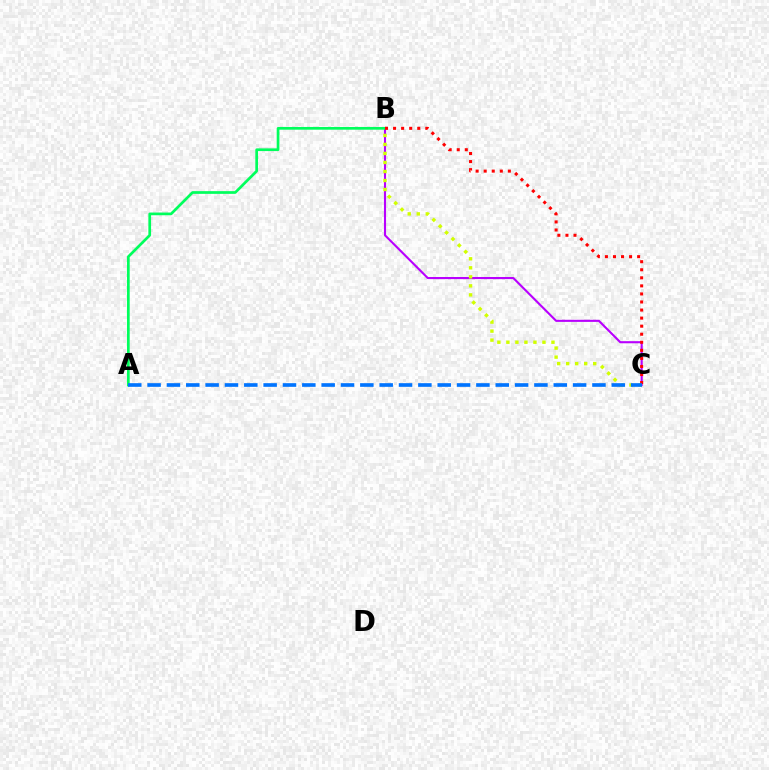{('B', 'C'): [{'color': '#b900ff', 'line_style': 'solid', 'thickness': 1.52}, {'color': '#d1ff00', 'line_style': 'dotted', 'thickness': 2.45}, {'color': '#ff0000', 'line_style': 'dotted', 'thickness': 2.19}], ('A', 'B'): [{'color': '#00ff5c', 'line_style': 'solid', 'thickness': 1.95}], ('A', 'C'): [{'color': '#0074ff', 'line_style': 'dashed', 'thickness': 2.63}]}